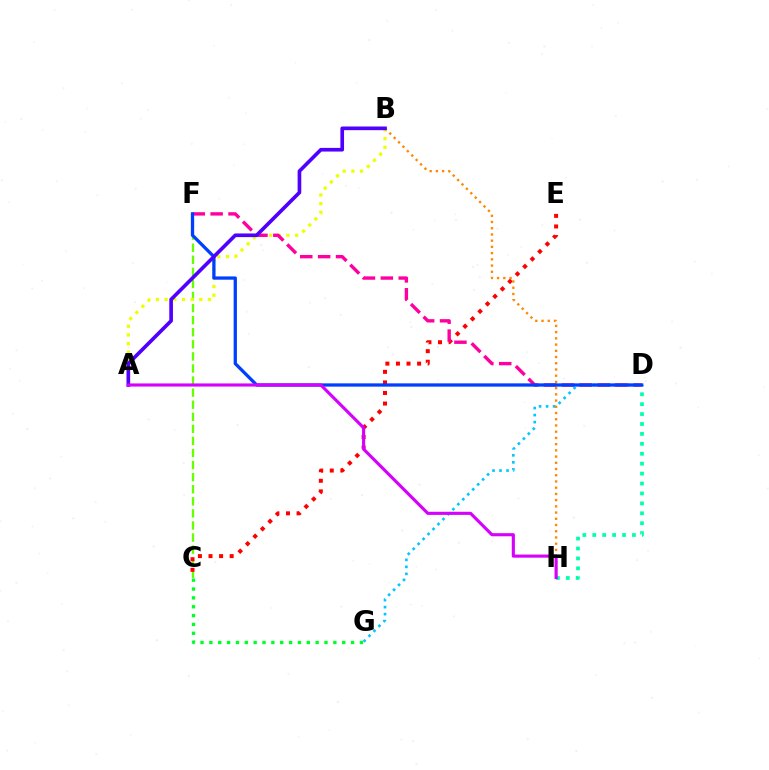{('D', 'H'): [{'color': '#00ffaf', 'line_style': 'dotted', 'thickness': 2.7}], ('C', 'F'): [{'color': '#66ff00', 'line_style': 'dashed', 'thickness': 1.64}], ('A', 'B'): [{'color': '#eeff00', 'line_style': 'dotted', 'thickness': 2.36}, {'color': '#4f00ff', 'line_style': 'solid', 'thickness': 2.63}], ('D', 'G'): [{'color': '#00c7ff', 'line_style': 'dotted', 'thickness': 1.91}], ('C', 'E'): [{'color': '#ff0000', 'line_style': 'dotted', 'thickness': 2.87}], ('D', 'F'): [{'color': '#ff00a0', 'line_style': 'dashed', 'thickness': 2.43}, {'color': '#003fff', 'line_style': 'solid', 'thickness': 2.36}], ('B', 'H'): [{'color': '#ff8800', 'line_style': 'dotted', 'thickness': 1.69}], ('C', 'G'): [{'color': '#00ff27', 'line_style': 'dotted', 'thickness': 2.41}], ('A', 'H'): [{'color': '#d600ff', 'line_style': 'solid', 'thickness': 2.25}]}